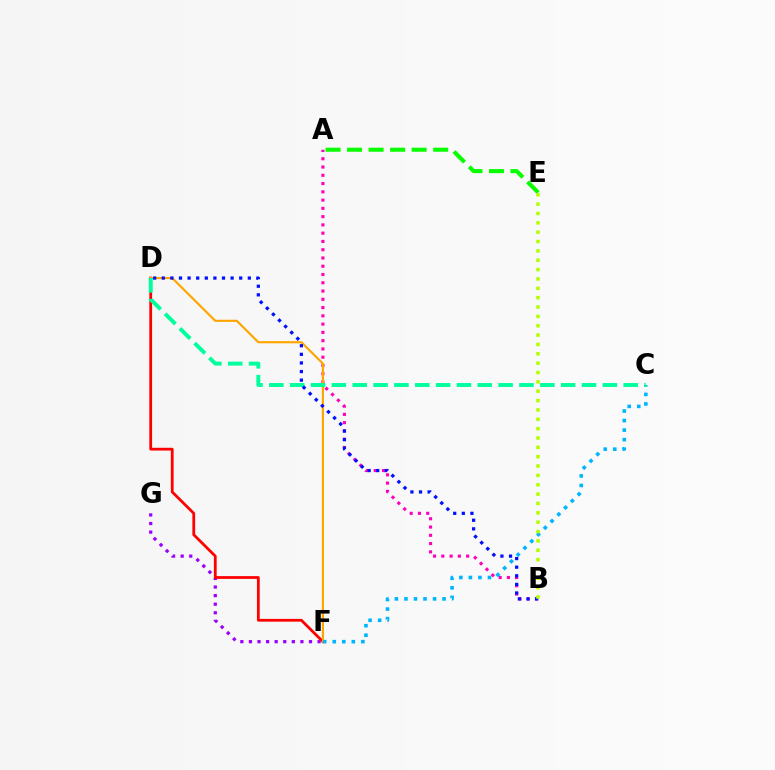{('F', 'G'): [{'color': '#9b00ff', 'line_style': 'dotted', 'thickness': 2.33}], ('A', 'B'): [{'color': '#ff00bd', 'line_style': 'dotted', 'thickness': 2.25}], ('D', 'F'): [{'color': '#ff0000', 'line_style': 'solid', 'thickness': 1.99}, {'color': '#ffa500', 'line_style': 'solid', 'thickness': 1.56}], ('A', 'E'): [{'color': '#08ff00', 'line_style': 'dashed', 'thickness': 2.92}], ('C', 'F'): [{'color': '#00b5ff', 'line_style': 'dotted', 'thickness': 2.59}], ('C', 'D'): [{'color': '#00ff9d', 'line_style': 'dashed', 'thickness': 2.83}], ('B', 'D'): [{'color': '#0010ff', 'line_style': 'dotted', 'thickness': 2.34}], ('B', 'E'): [{'color': '#b3ff00', 'line_style': 'dotted', 'thickness': 2.54}]}